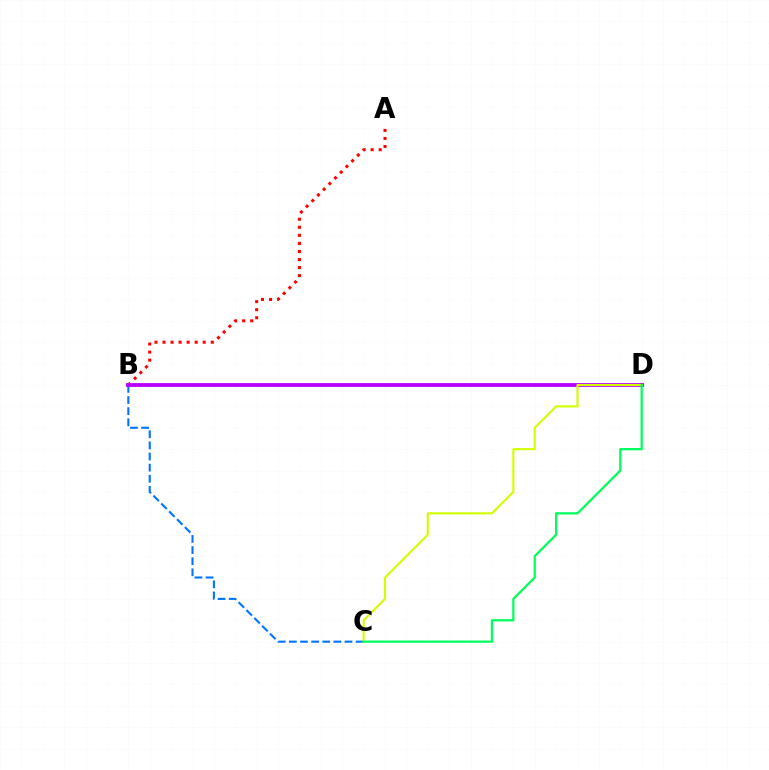{('B', 'C'): [{'color': '#0074ff', 'line_style': 'dashed', 'thickness': 1.51}], ('A', 'B'): [{'color': '#ff0000', 'line_style': 'dotted', 'thickness': 2.19}], ('B', 'D'): [{'color': '#b900ff', 'line_style': 'solid', 'thickness': 2.76}], ('C', 'D'): [{'color': '#d1ff00', 'line_style': 'solid', 'thickness': 1.53}, {'color': '#00ff5c', 'line_style': 'solid', 'thickness': 1.62}]}